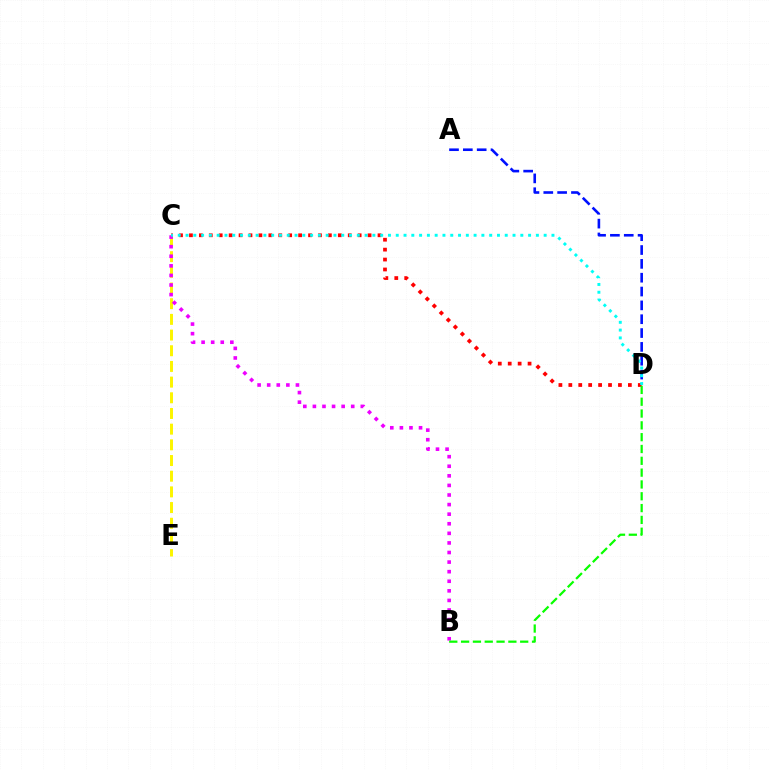{('A', 'D'): [{'color': '#0010ff', 'line_style': 'dashed', 'thickness': 1.88}], ('C', 'D'): [{'color': '#ff0000', 'line_style': 'dotted', 'thickness': 2.7}, {'color': '#00fff6', 'line_style': 'dotted', 'thickness': 2.12}], ('C', 'E'): [{'color': '#fcf500', 'line_style': 'dashed', 'thickness': 2.13}], ('B', 'C'): [{'color': '#ee00ff', 'line_style': 'dotted', 'thickness': 2.6}], ('B', 'D'): [{'color': '#08ff00', 'line_style': 'dashed', 'thickness': 1.61}]}